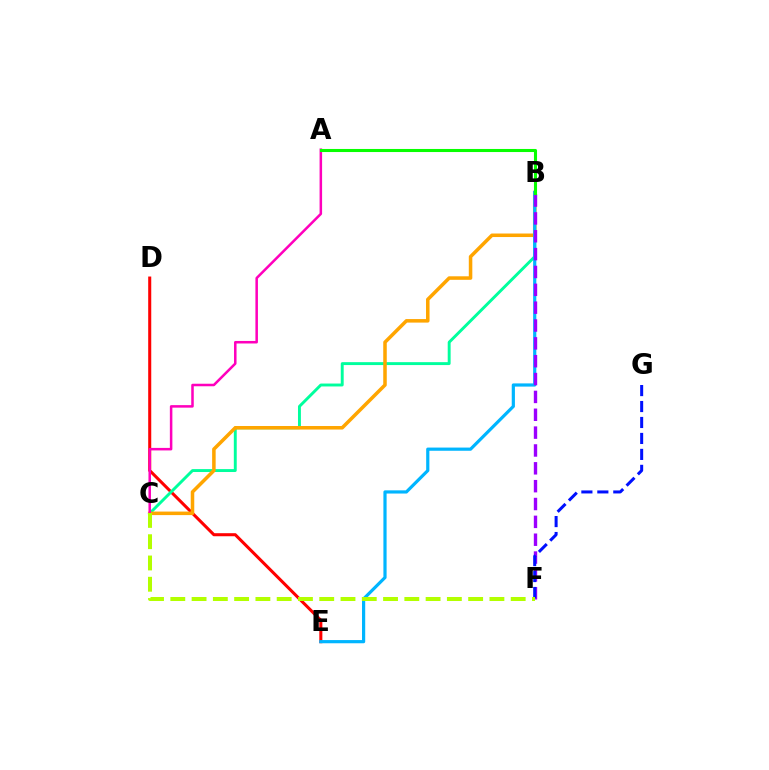{('D', 'E'): [{'color': '#ff0000', 'line_style': 'solid', 'thickness': 2.2}], ('B', 'C'): [{'color': '#00ff9d', 'line_style': 'solid', 'thickness': 2.1}, {'color': '#ffa500', 'line_style': 'solid', 'thickness': 2.54}], ('B', 'E'): [{'color': '#00b5ff', 'line_style': 'solid', 'thickness': 2.3}], ('B', 'F'): [{'color': '#9b00ff', 'line_style': 'dashed', 'thickness': 2.42}], ('F', 'G'): [{'color': '#0010ff', 'line_style': 'dashed', 'thickness': 2.17}], ('A', 'C'): [{'color': '#ff00bd', 'line_style': 'solid', 'thickness': 1.82}], ('A', 'B'): [{'color': '#08ff00', 'line_style': 'solid', 'thickness': 2.21}], ('C', 'F'): [{'color': '#b3ff00', 'line_style': 'dashed', 'thickness': 2.89}]}